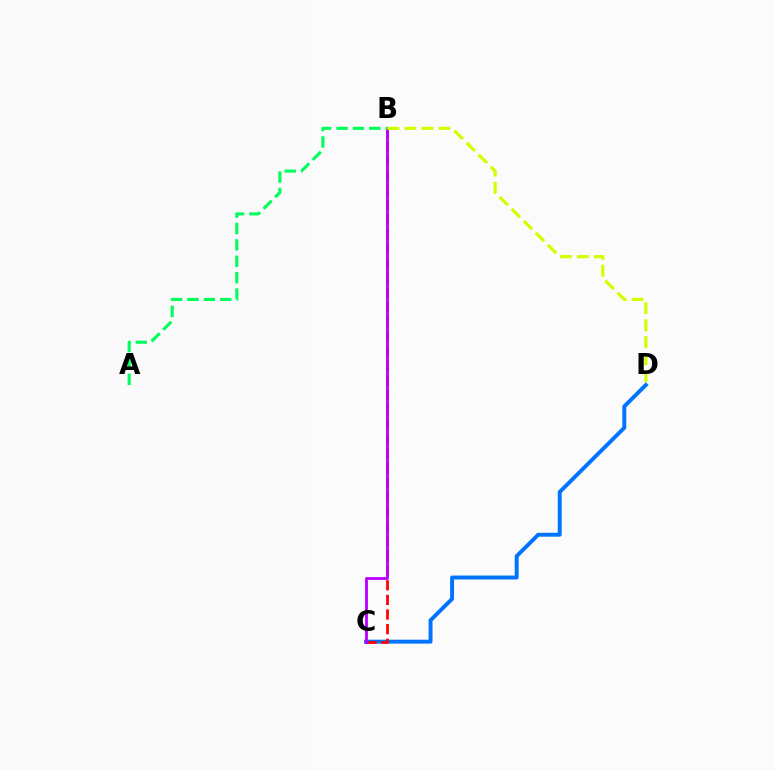{('C', 'D'): [{'color': '#0074ff', 'line_style': 'solid', 'thickness': 2.83}], ('B', 'C'): [{'color': '#ff0000', 'line_style': 'dashed', 'thickness': 1.99}, {'color': '#b900ff', 'line_style': 'solid', 'thickness': 2.04}], ('A', 'B'): [{'color': '#00ff5c', 'line_style': 'dashed', 'thickness': 2.23}], ('B', 'D'): [{'color': '#d1ff00', 'line_style': 'dashed', 'thickness': 2.31}]}